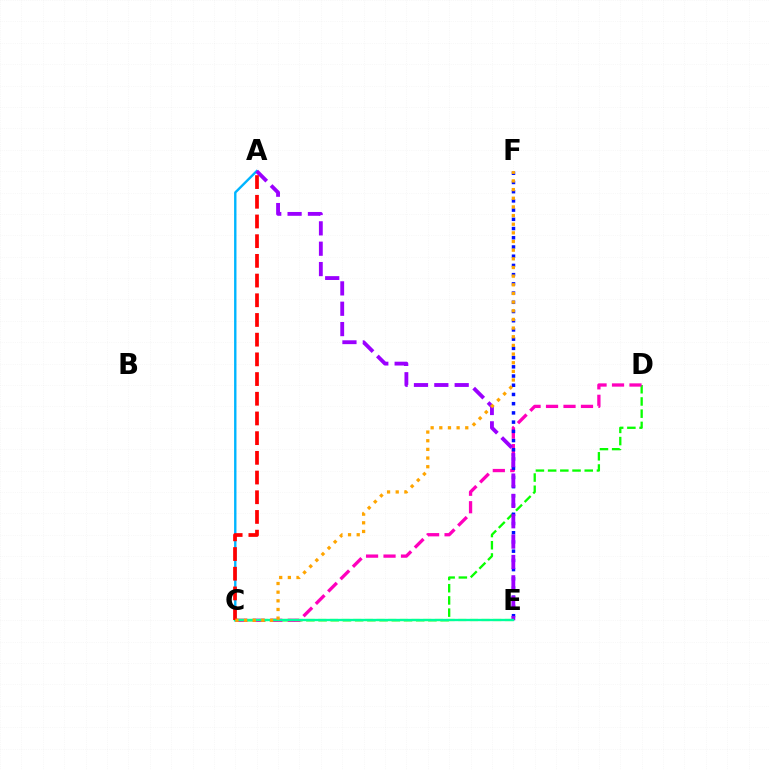{('C', 'D'): [{'color': '#08ff00', 'line_style': 'dashed', 'thickness': 1.66}, {'color': '#ff00bd', 'line_style': 'dashed', 'thickness': 2.37}], ('C', 'E'): [{'color': '#b3ff00', 'line_style': 'dashed', 'thickness': 1.58}, {'color': '#00ff9d', 'line_style': 'solid', 'thickness': 1.68}], ('A', 'C'): [{'color': '#00b5ff', 'line_style': 'solid', 'thickness': 1.72}, {'color': '#ff0000', 'line_style': 'dashed', 'thickness': 2.68}], ('E', 'F'): [{'color': '#0010ff', 'line_style': 'dotted', 'thickness': 2.5}], ('A', 'E'): [{'color': '#9b00ff', 'line_style': 'dashed', 'thickness': 2.77}], ('C', 'F'): [{'color': '#ffa500', 'line_style': 'dotted', 'thickness': 2.35}]}